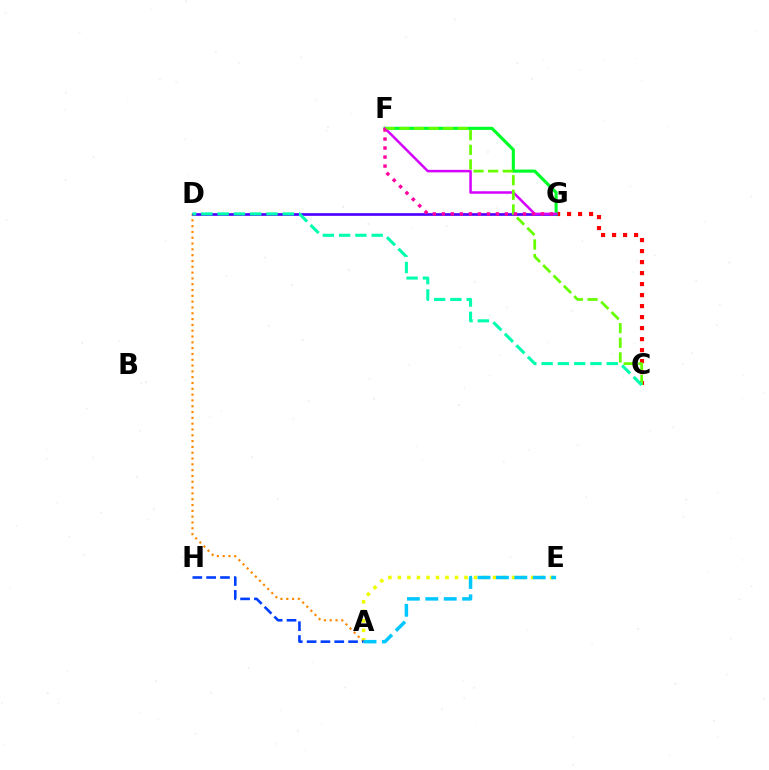{('A', 'E'): [{'color': '#eeff00', 'line_style': 'dotted', 'thickness': 2.59}, {'color': '#00c7ff', 'line_style': 'dashed', 'thickness': 2.5}], ('C', 'G'): [{'color': '#ff0000', 'line_style': 'dotted', 'thickness': 2.99}], ('A', 'D'): [{'color': '#ff8800', 'line_style': 'dotted', 'thickness': 1.58}], ('D', 'G'): [{'color': '#4f00ff', 'line_style': 'solid', 'thickness': 1.92}], ('A', 'H'): [{'color': '#003fff', 'line_style': 'dashed', 'thickness': 1.88}], ('F', 'G'): [{'color': '#00ff27', 'line_style': 'solid', 'thickness': 2.24}, {'color': '#d600ff', 'line_style': 'solid', 'thickness': 1.81}, {'color': '#ff00a0', 'line_style': 'dotted', 'thickness': 2.45}], ('C', 'F'): [{'color': '#66ff00', 'line_style': 'dashed', 'thickness': 1.99}], ('C', 'D'): [{'color': '#00ffaf', 'line_style': 'dashed', 'thickness': 2.21}]}